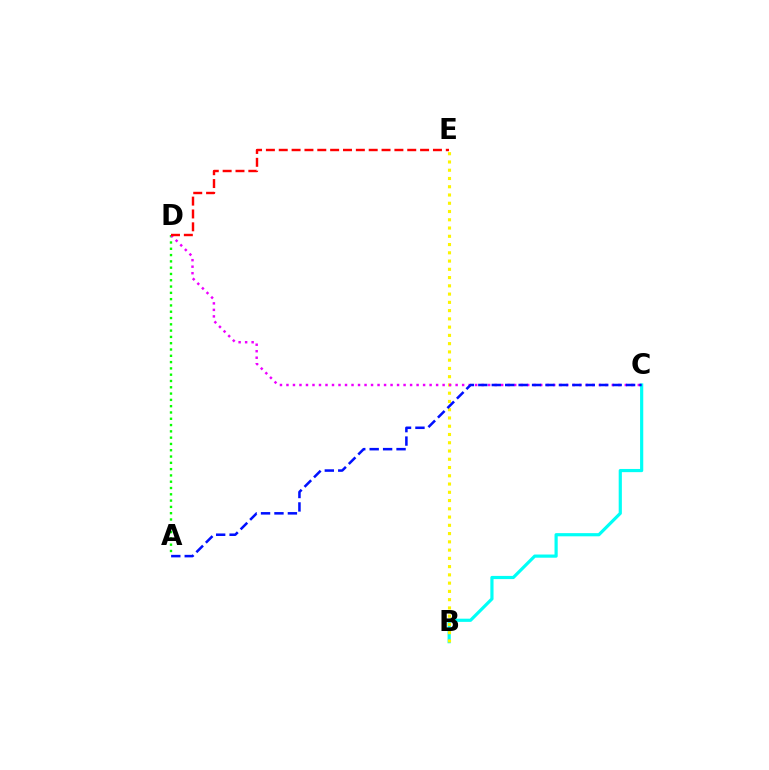{('A', 'D'): [{'color': '#08ff00', 'line_style': 'dotted', 'thickness': 1.71}], ('B', 'C'): [{'color': '#00fff6', 'line_style': 'solid', 'thickness': 2.29}], ('B', 'E'): [{'color': '#fcf500', 'line_style': 'dotted', 'thickness': 2.24}], ('C', 'D'): [{'color': '#ee00ff', 'line_style': 'dotted', 'thickness': 1.77}], ('D', 'E'): [{'color': '#ff0000', 'line_style': 'dashed', 'thickness': 1.75}], ('A', 'C'): [{'color': '#0010ff', 'line_style': 'dashed', 'thickness': 1.82}]}